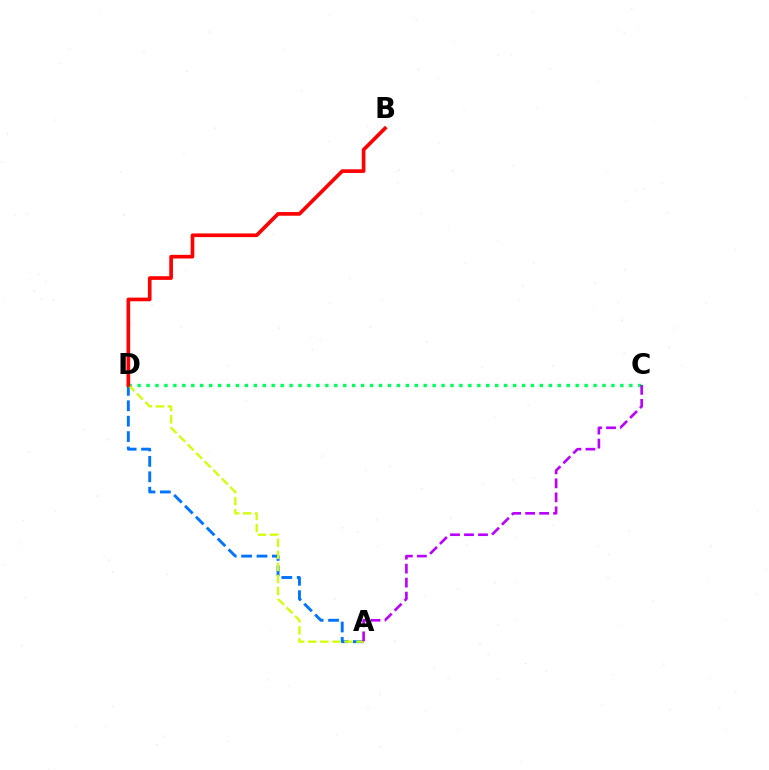{('A', 'D'): [{'color': '#0074ff', 'line_style': 'dashed', 'thickness': 2.09}, {'color': '#d1ff00', 'line_style': 'dashed', 'thickness': 1.64}], ('C', 'D'): [{'color': '#00ff5c', 'line_style': 'dotted', 'thickness': 2.43}], ('A', 'C'): [{'color': '#b900ff', 'line_style': 'dashed', 'thickness': 1.9}], ('B', 'D'): [{'color': '#ff0000', 'line_style': 'solid', 'thickness': 2.63}]}